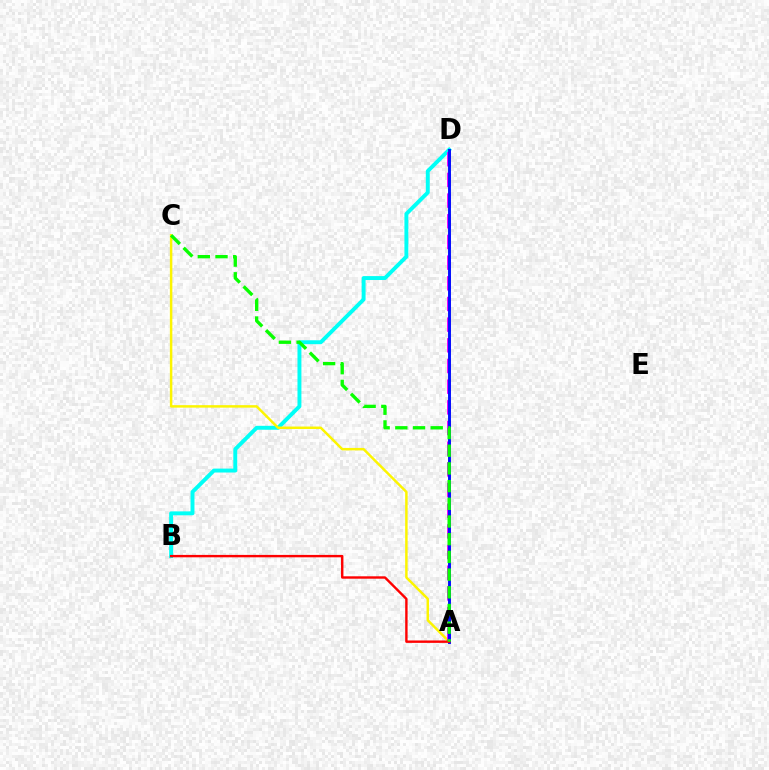{('B', 'D'): [{'color': '#00fff6', 'line_style': 'solid', 'thickness': 2.82}], ('A', 'C'): [{'color': '#fcf500', 'line_style': 'solid', 'thickness': 1.78}, {'color': '#08ff00', 'line_style': 'dashed', 'thickness': 2.4}], ('A', 'D'): [{'color': '#ee00ff', 'line_style': 'dashed', 'thickness': 2.81}, {'color': '#0010ff', 'line_style': 'solid', 'thickness': 2.11}], ('A', 'B'): [{'color': '#ff0000', 'line_style': 'solid', 'thickness': 1.73}]}